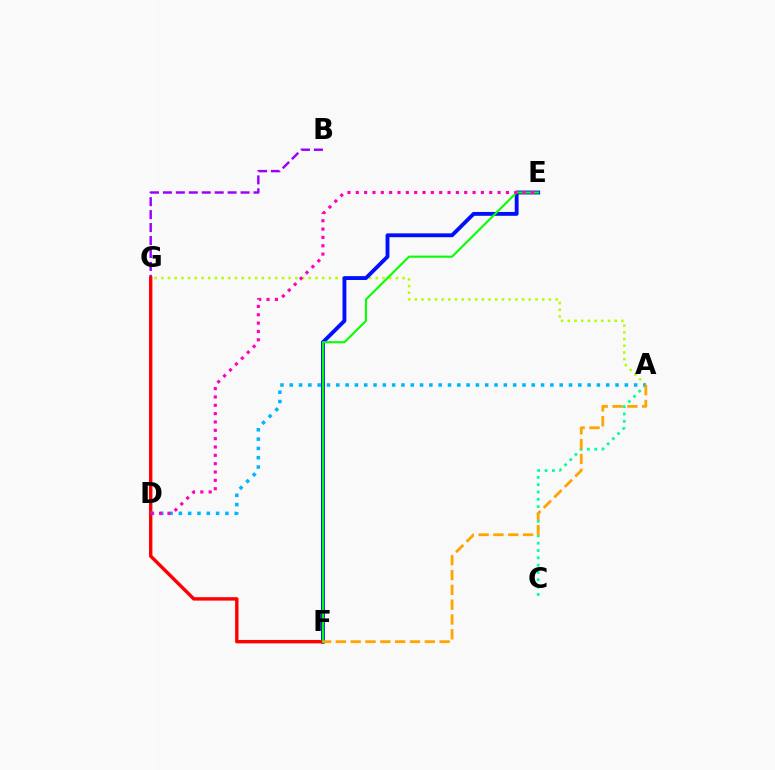{('A', 'C'): [{'color': '#00ff9d', 'line_style': 'dotted', 'thickness': 1.99}], ('B', 'G'): [{'color': '#9b00ff', 'line_style': 'dashed', 'thickness': 1.76}], ('A', 'G'): [{'color': '#b3ff00', 'line_style': 'dotted', 'thickness': 1.82}], ('E', 'F'): [{'color': '#0010ff', 'line_style': 'solid', 'thickness': 2.77}, {'color': '#08ff00', 'line_style': 'solid', 'thickness': 1.51}], ('F', 'G'): [{'color': '#ff0000', 'line_style': 'solid', 'thickness': 2.45}], ('A', 'D'): [{'color': '#00b5ff', 'line_style': 'dotted', 'thickness': 2.53}], ('D', 'E'): [{'color': '#ff00bd', 'line_style': 'dotted', 'thickness': 2.27}], ('A', 'F'): [{'color': '#ffa500', 'line_style': 'dashed', 'thickness': 2.01}]}